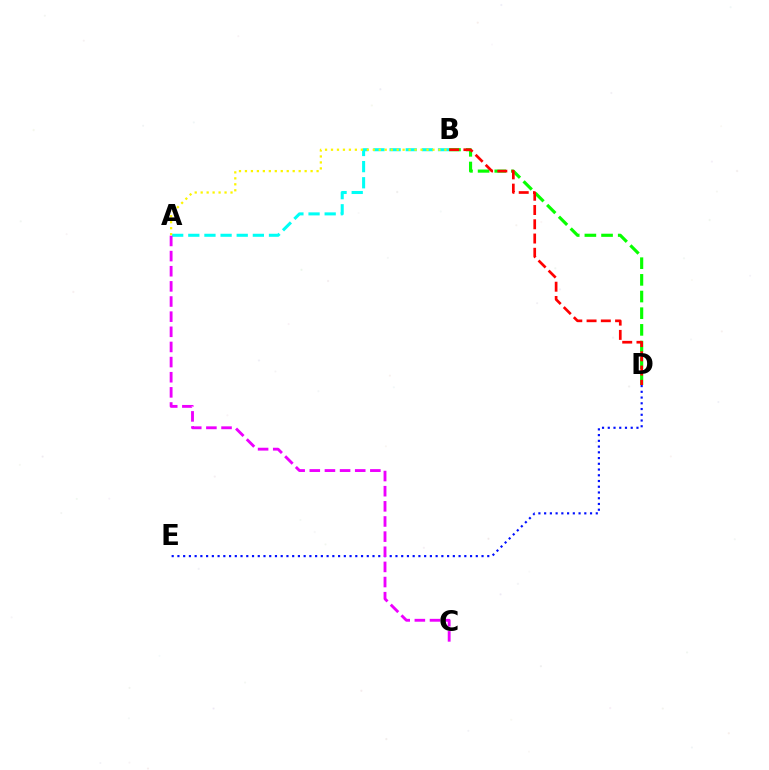{('D', 'E'): [{'color': '#0010ff', 'line_style': 'dotted', 'thickness': 1.56}], ('A', 'B'): [{'color': '#00fff6', 'line_style': 'dashed', 'thickness': 2.19}, {'color': '#fcf500', 'line_style': 'dotted', 'thickness': 1.62}], ('B', 'D'): [{'color': '#08ff00', 'line_style': 'dashed', 'thickness': 2.26}, {'color': '#ff0000', 'line_style': 'dashed', 'thickness': 1.94}], ('A', 'C'): [{'color': '#ee00ff', 'line_style': 'dashed', 'thickness': 2.06}]}